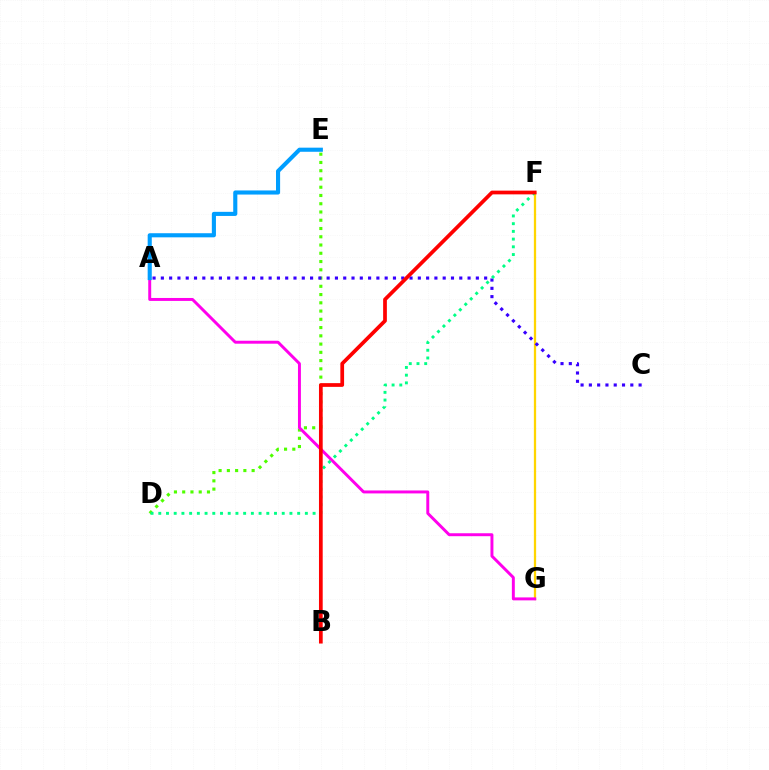{('F', 'G'): [{'color': '#ffd500', 'line_style': 'solid', 'thickness': 1.64}], ('D', 'E'): [{'color': '#4fff00', 'line_style': 'dotted', 'thickness': 2.24}], ('A', 'C'): [{'color': '#3700ff', 'line_style': 'dotted', 'thickness': 2.25}], ('A', 'G'): [{'color': '#ff00ed', 'line_style': 'solid', 'thickness': 2.12}], ('A', 'E'): [{'color': '#009eff', 'line_style': 'solid', 'thickness': 2.96}], ('D', 'F'): [{'color': '#00ff86', 'line_style': 'dotted', 'thickness': 2.1}], ('B', 'F'): [{'color': '#ff0000', 'line_style': 'solid', 'thickness': 2.68}]}